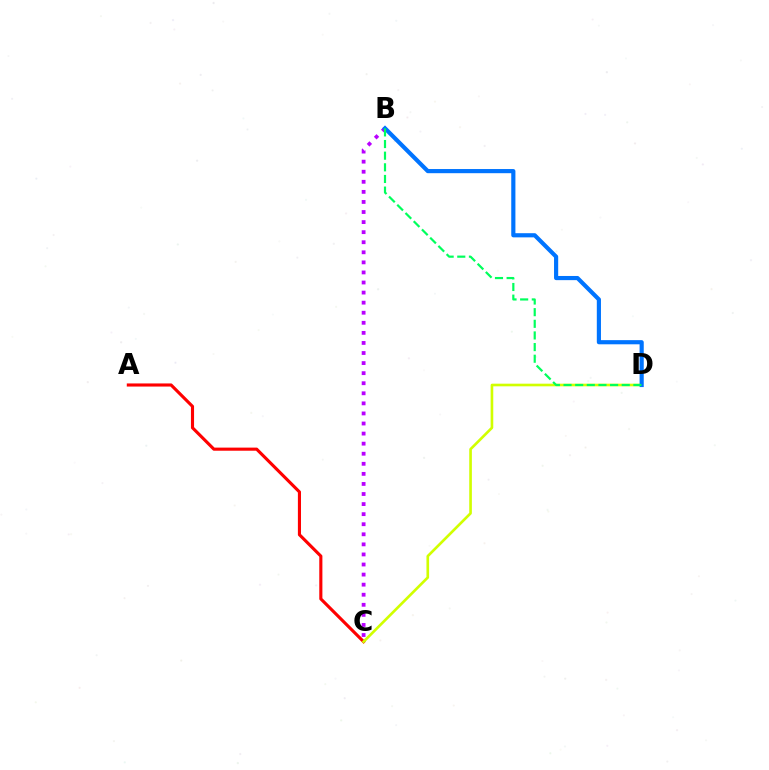{('A', 'C'): [{'color': '#ff0000', 'line_style': 'solid', 'thickness': 2.24}], ('B', 'C'): [{'color': '#b900ff', 'line_style': 'dotted', 'thickness': 2.74}], ('C', 'D'): [{'color': '#d1ff00', 'line_style': 'solid', 'thickness': 1.9}], ('B', 'D'): [{'color': '#0074ff', 'line_style': 'solid', 'thickness': 3.0}, {'color': '#00ff5c', 'line_style': 'dashed', 'thickness': 1.58}]}